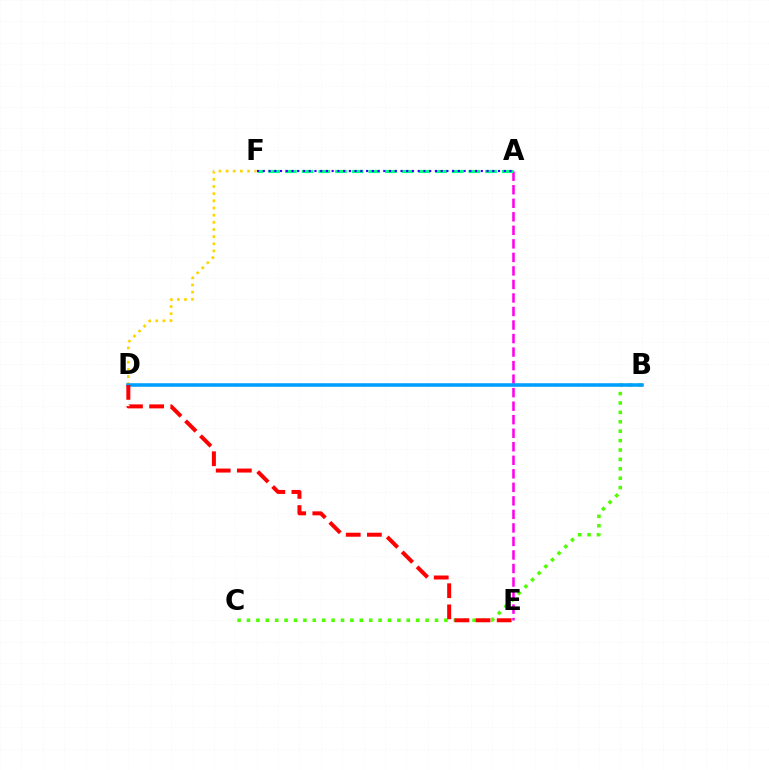{('D', 'F'): [{'color': '#ffd500', 'line_style': 'dotted', 'thickness': 1.94}], ('B', 'C'): [{'color': '#4fff00', 'line_style': 'dotted', 'thickness': 2.55}], ('A', 'E'): [{'color': '#ff00ed', 'line_style': 'dashed', 'thickness': 1.84}], ('B', 'D'): [{'color': '#009eff', 'line_style': 'solid', 'thickness': 2.56}], ('A', 'F'): [{'color': '#00ff86', 'line_style': 'dashed', 'thickness': 2.27}, {'color': '#3700ff', 'line_style': 'dotted', 'thickness': 1.56}], ('D', 'E'): [{'color': '#ff0000', 'line_style': 'dashed', 'thickness': 2.87}]}